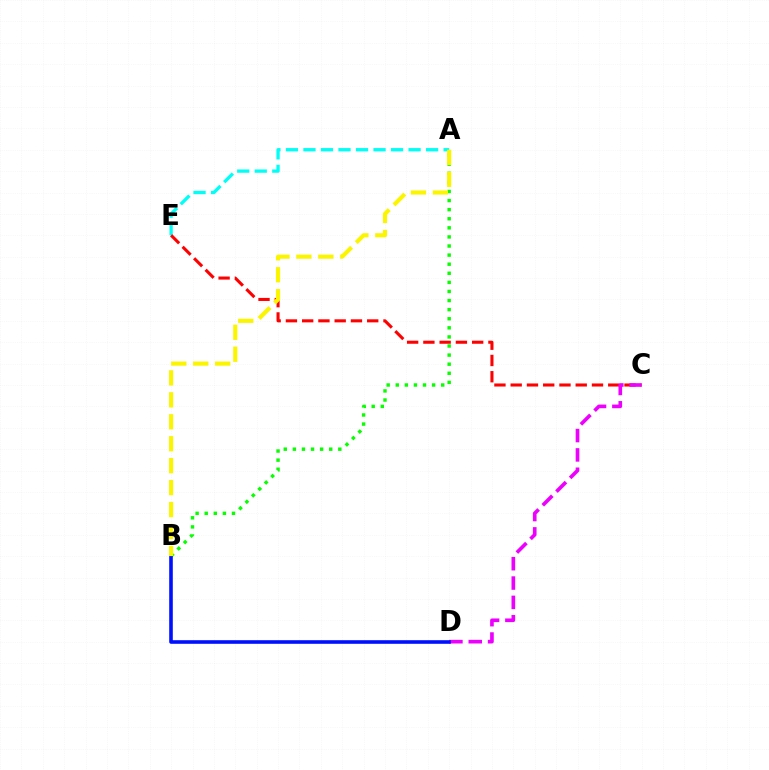{('A', 'B'): [{'color': '#08ff00', 'line_style': 'dotted', 'thickness': 2.47}, {'color': '#fcf500', 'line_style': 'dashed', 'thickness': 2.98}], ('A', 'E'): [{'color': '#00fff6', 'line_style': 'dashed', 'thickness': 2.38}], ('C', 'E'): [{'color': '#ff0000', 'line_style': 'dashed', 'thickness': 2.21}], ('C', 'D'): [{'color': '#ee00ff', 'line_style': 'dashed', 'thickness': 2.63}], ('B', 'D'): [{'color': '#0010ff', 'line_style': 'solid', 'thickness': 2.6}]}